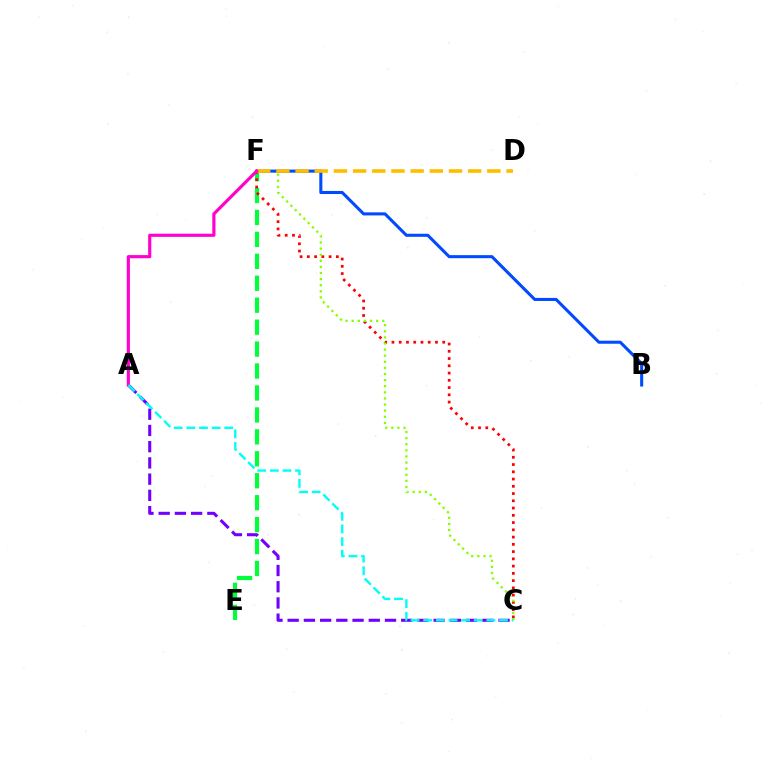{('E', 'F'): [{'color': '#00ff39', 'line_style': 'dashed', 'thickness': 2.98}], ('C', 'F'): [{'color': '#ff0000', 'line_style': 'dotted', 'thickness': 1.97}, {'color': '#84ff00', 'line_style': 'dotted', 'thickness': 1.66}], ('A', 'C'): [{'color': '#7200ff', 'line_style': 'dashed', 'thickness': 2.2}, {'color': '#00fff6', 'line_style': 'dashed', 'thickness': 1.72}], ('B', 'F'): [{'color': '#004bff', 'line_style': 'solid', 'thickness': 2.2}], ('D', 'F'): [{'color': '#ffbd00', 'line_style': 'dashed', 'thickness': 2.61}], ('A', 'F'): [{'color': '#ff00cf', 'line_style': 'solid', 'thickness': 2.27}]}